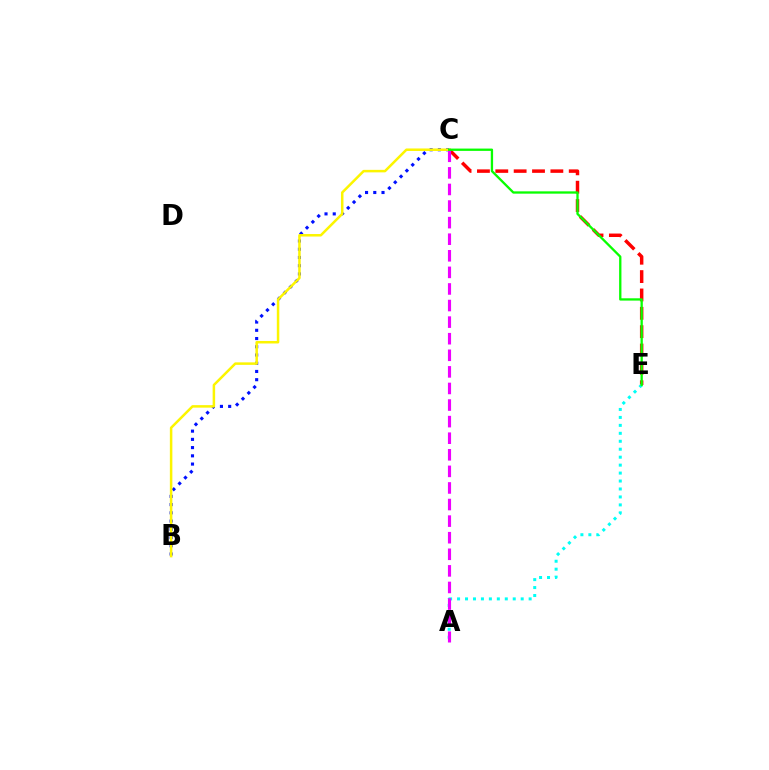{('B', 'C'): [{'color': '#0010ff', 'line_style': 'dotted', 'thickness': 2.24}, {'color': '#fcf500', 'line_style': 'solid', 'thickness': 1.81}], ('C', 'E'): [{'color': '#ff0000', 'line_style': 'dashed', 'thickness': 2.49}, {'color': '#08ff00', 'line_style': 'solid', 'thickness': 1.66}], ('A', 'E'): [{'color': '#00fff6', 'line_style': 'dotted', 'thickness': 2.16}], ('A', 'C'): [{'color': '#ee00ff', 'line_style': 'dashed', 'thickness': 2.25}]}